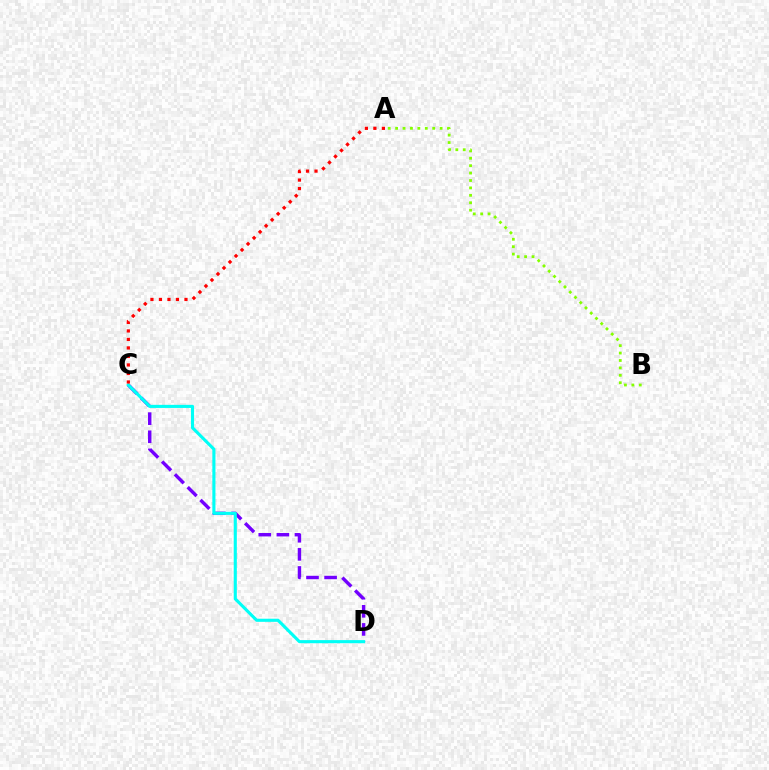{('C', 'D'): [{'color': '#7200ff', 'line_style': 'dashed', 'thickness': 2.46}, {'color': '#00fff6', 'line_style': 'solid', 'thickness': 2.24}], ('A', 'B'): [{'color': '#84ff00', 'line_style': 'dotted', 'thickness': 2.02}], ('A', 'C'): [{'color': '#ff0000', 'line_style': 'dotted', 'thickness': 2.31}]}